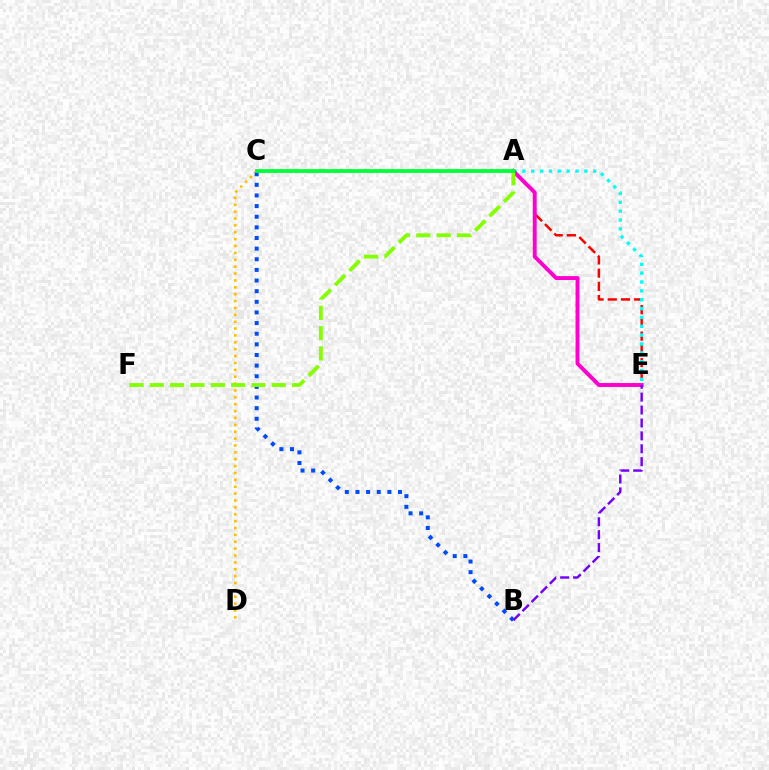{('C', 'D'): [{'color': '#ffbd00', 'line_style': 'dotted', 'thickness': 1.87}], ('A', 'E'): [{'color': '#ff0000', 'line_style': 'dashed', 'thickness': 1.8}, {'color': '#00fff6', 'line_style': 'dotted', 'thickness': 2.41}, {'color': '#ff00cf', 'line_style': 'solid', 'thickness': 2.82}], ('B', 'C'): [{'color': '#004bff', 'line_style': 'dotted', 'thickness': 2.89}], ('A', 'F'): [{'color': '#84ff00', 'line_style': 'dashed', 'thickness': 2.76}], ('B', 'E'): [{'color': '#7200ff', 'line_style': 'dashed', 'thickness': 1.75}], ('A', 'C'): [{'color': '#00ff39', 'line_style': 'solid', 'thickness': 2.74}]}